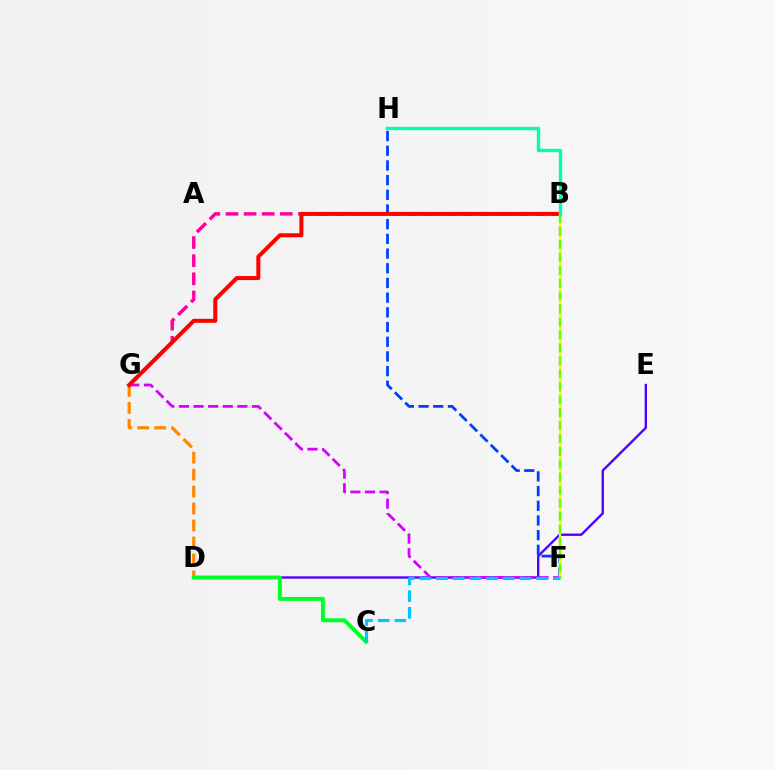{('D', 'E'): [{'color': '#4f00ff', 'line_style': 'solid', 'thickness': 1.7}], ('D', 'G'): [{'color': '#ff8800', 'line_style': 'dashed', 'thickness': 2.3}], ('F', 'H'): [{'color': '#003fff', 'line_style': 'dashed', 'thickness': 2.0}], ('B', 'G'): [{'color': '#ff00a0', 'line_style': 'dashed', 'thickness': 2.46}, {'color': '#ff0000', 'line_style': 'solid', 'thickness': 2.88}], ('F', 'G'): [{'color': '#d600ff', 'line_style': 'dashed', 'thickness': 1.99}], ('C', 'D'): [{'color': '#00ff27', 'line_style': 'solid', 'thickness': 2.85}], ('B', 'F'): [{'color': '#eeff00', 'line_style': 'solid', 'thickness': 1.56}, {'color': '#66ff00', 'line_style': 'dashed', 'thickness': 1.76}], ('C', 'F'): [{'color': '#00c7ff', 'line_style': 'dashed', 'thickness': 2.27}], ('B', 'H'): [{'color': '#00ffaf', 'line_style': 'solid', 'thickness': 2.41}]}